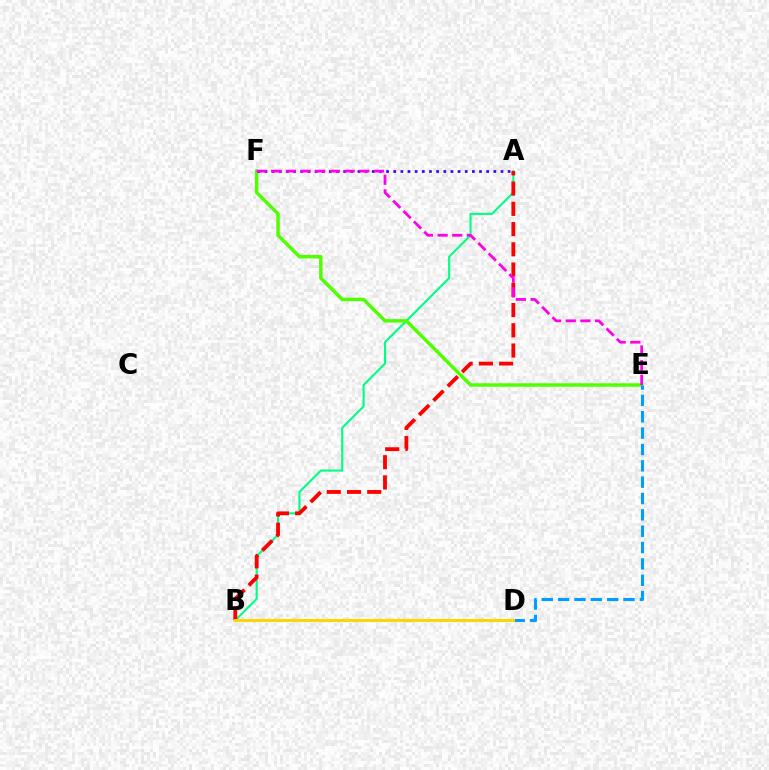{('A', 'B'): [{'color': '#00ff86', 'line_style': 'solid', 'thickness': 1.53}, {'color': '#ff0000', 'line_style': 'dashed', 'thickness': 2.75}], ('E', 'F'): [{'color': '#4fff00', 'line_style': 'solid', 'thickness': 2.48}, {'color': '#ff00ed', 'line_style': 'dashed', 'thickness': 1.99}], ('D', 'E'): [{'color': '#009eff', 'line_style': 'dashed', 'thickness': 2.22}], ('A', 'F'): [{'color': '#3700ff', 'line_style': 'dotted', 'thickness': 1.94}], ('B', 'D'): [{'color': '#ffd500', 'line_style': 'solid', 'thickness': 2.13}]}